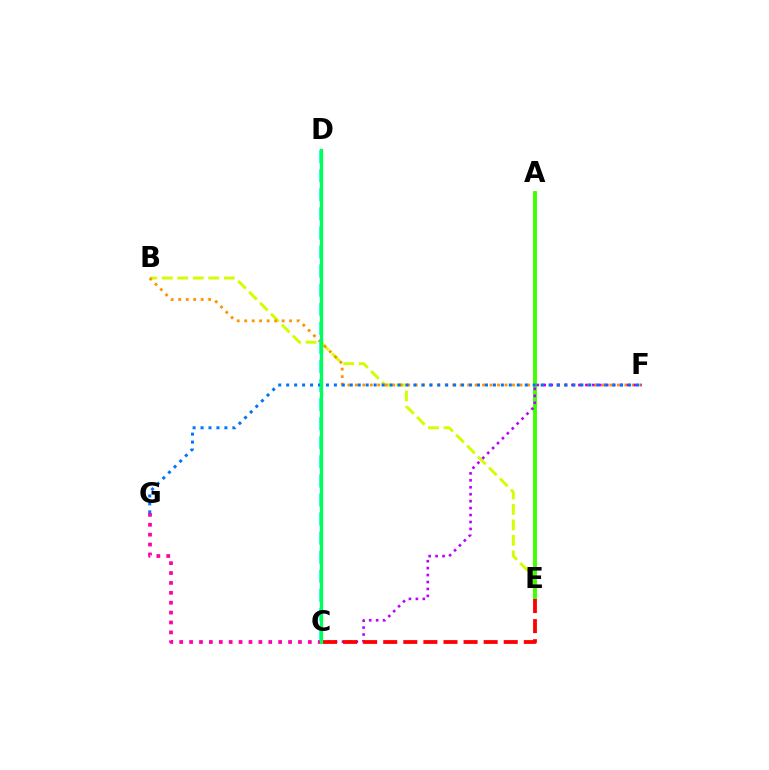{('B', 'E'): [{'color': '#d1ff00', 'line_style': 'dashed', 'thickness': 2.1}], ('B', 'F'): [{'color': '#ff9400', 'line_style': 'dotted', 'thickness': 2.03}], ('C', 'G'): [{'color': '#ff00ac', 'line_style': 'dotted', 'thickness': 2.69}], ('C', 'D'): [{'color': '#00fff6', 'line_style': 'dashed', 'thickness': 2.59}, {'color': '#2500ff', 'line_style': 'solid', 'thickness': 2.17}, {'color': '#00ff5c', 'line_style': 'solid', 'thickness': 2.37}], ('A', 'E'): [{'color': '#3dff00', 'line_style': 'solid', 'thickness': 2.78}], ('C', 'F'): [{'color': '#b900ff', 'line_style': 'dotted', 'thickness': 1.89}], ('C', 'E'): [{'color': '#ff0000', 'line_style': 'dashed', 'thickness': 2.73}], ('F', 'G'): [{'color': '#0074ff', 'line_style': 'dotted', 'thickness': 2.16}]}